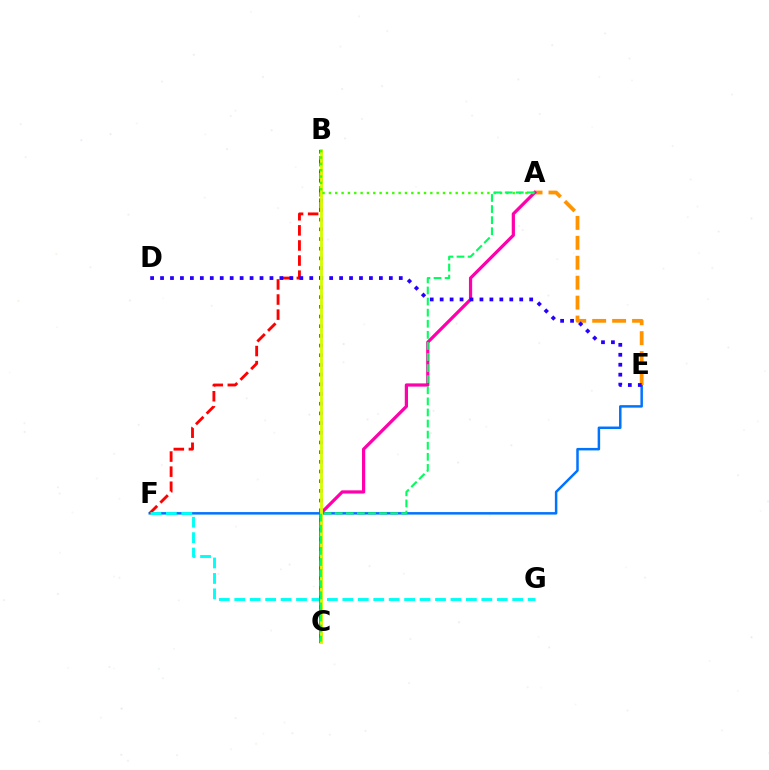{('B', 'C'): [{'color': '#b900ff', 'line_style': 'dotted', 'thickness': 2.63}, {'color': '#d1ff00', 'line_style': 'solid', 'thickness': 2.06}], ('E', 'F'): [{'color': '#0074ff', 'line_style': 'solid', 'thickness': 1.8}], ('A', 'E'): [{'color': '#ff9400', 'line_style': 'dashed', 'thickness': 2.71}], ('B', 'F'): [{'color': '#ff0000', 'line_style': 'dashed', 'thickness': 2.05}], ('F', 'G'): [{'color': '#00fff6', 'line_style': 'dashed', 'thickness': 2.1}], ('A', 'C'): [{'color': '#ff00ac', 'line_style': 'solid', 'thickness': 2.32}, {'color': '#00ff5c', 'line_style': 'dashed', 'thickness': 1.51}], ('D', 'E'): [{'color': '#2500ff', 'line_style': 'dotted', 'thickness': 2.7}], ('A', 'B'): [{'color': '#3dff00', 'line_style': 'dotted', 'thickness': 1.72}]}